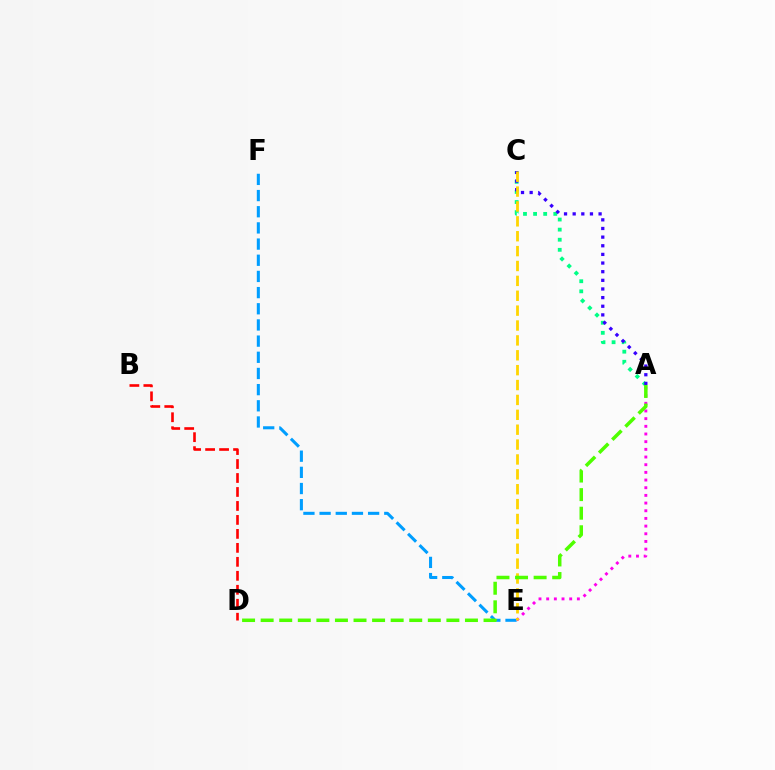{('E', 'F'): [{'color': '#009eff', 'line_style': 'dashed', 'thickness': 2.2}], ('A', 'C'): [{'color': '#00ff86', 'line_style': 'dotted', 'thickness': 2.74}, {'color': '#3700ff', 'line_style': 'dotted', 'thickness': 2.35}], ('B', 'D'): [{'color': '#ff0000', 'line_style': 'dashed', 'thickness': 1.9}], ('A', 'E'): [{'color': '#ff00ed', 'line_style': 'dotted', 'thickness': 2.09}], ('C', 'E'): [{'color': '#ffd500', 'line_style': 'dashed', 'thickness': 2.02}], ('A', 'D'): [{'color': '#4fff00', 'line_style': 'dashed', 'thickness': 2.52}]}